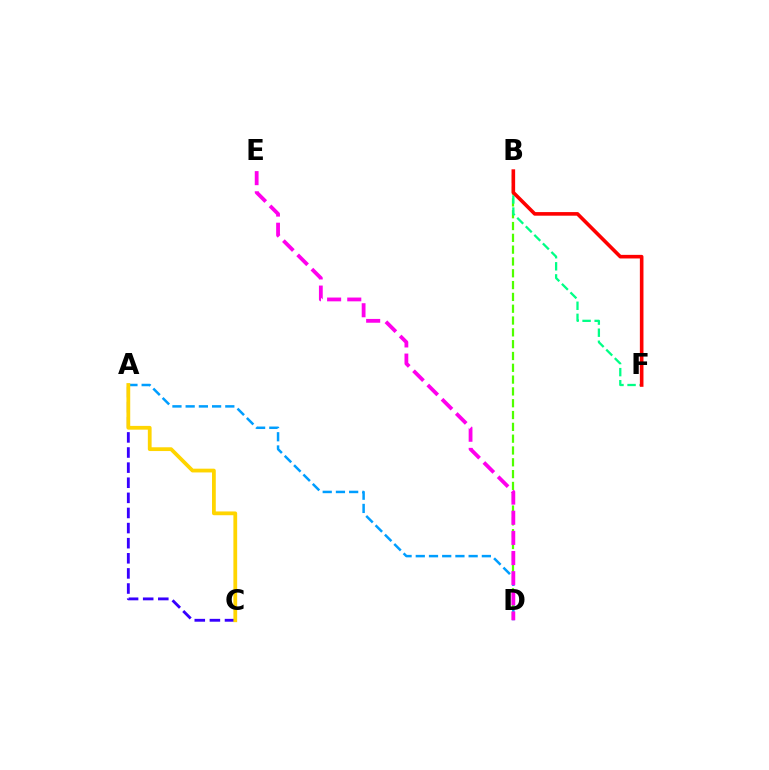{('A', 'D'): [{'color': '#009eff', 'line_style': 'dashed', 'thickness': 1.8}], ('A', 'C'): [{'color': '#3700ff', 'line_style': 'dashed', 'thickness': 2.05}, {'color': '#ffd500', 'line_style': 'solid', 'thickness': 2.71}], ('B', 'D'): [{'color': '#4fff00', 'line_style': 'dashed', 'thickness': 1.6}], ('B', 'F'): [{'color': '#00ff86', 'line_style': 'dashed', 'thickness': 1.64}, {'color': '#ff0000', 'line_style': 'solid', 'thickness': 2.6}], ('D', 'E'): [{'color': '#ff00ed', 'line_style': 'dashed', 'thickness': 2.74}]}